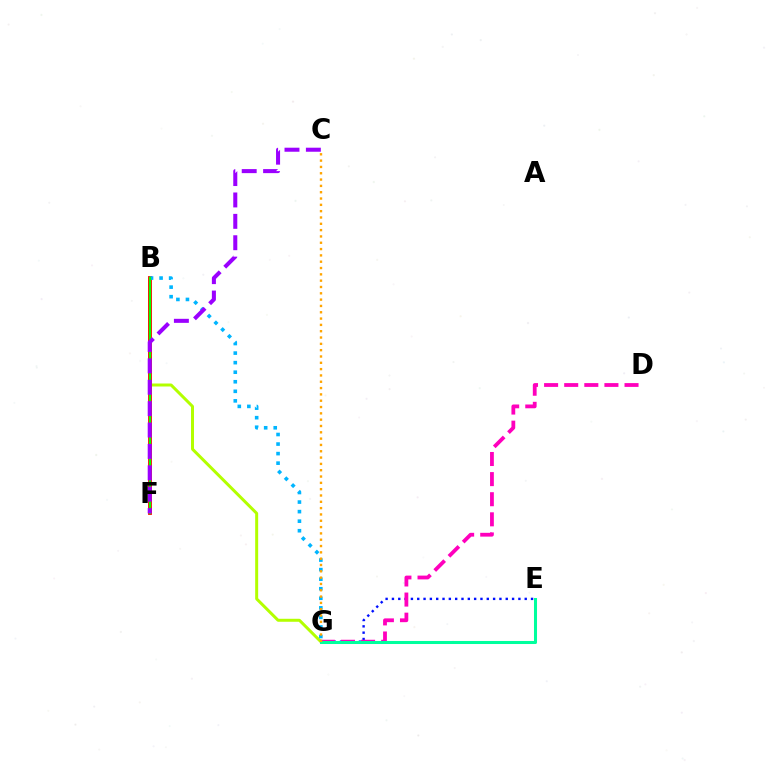{('B', 'G'): [{'color': '#b3ff00', 'line_style': 'solid', 'thickness': 2.15}, {'color': '#00b5ff', 'line_style': 'dotted', 'thickness': 2.6}], ('B', 'F'): [{'color': '#ff0000', 'line_style': 'solid', 'thickness': 2.73}, {'color': '#08ff00', 'line_style': 'solid', 'thickness': 1.56}], ('E', 'G'): [{'color': '#0010ff', 'line_style': 'dotted', 'thickness': 1.72}, {'color': '#00ff9d', 'line_style': 'solid', 'thickness': 2.19}], ('C', 'F'): [{'color': '#9b00ff', 'line_style': 'dashed', 'thickness': 2.91}], ('D', 'G'): [{'color': '#ff00bd', 'line_style': 'dashed', 'thickness': 2.73}], ('C', 'G'): [{'color': '#ffa500', 'line_style': 'dotted', 'thickness': 1.72}]}